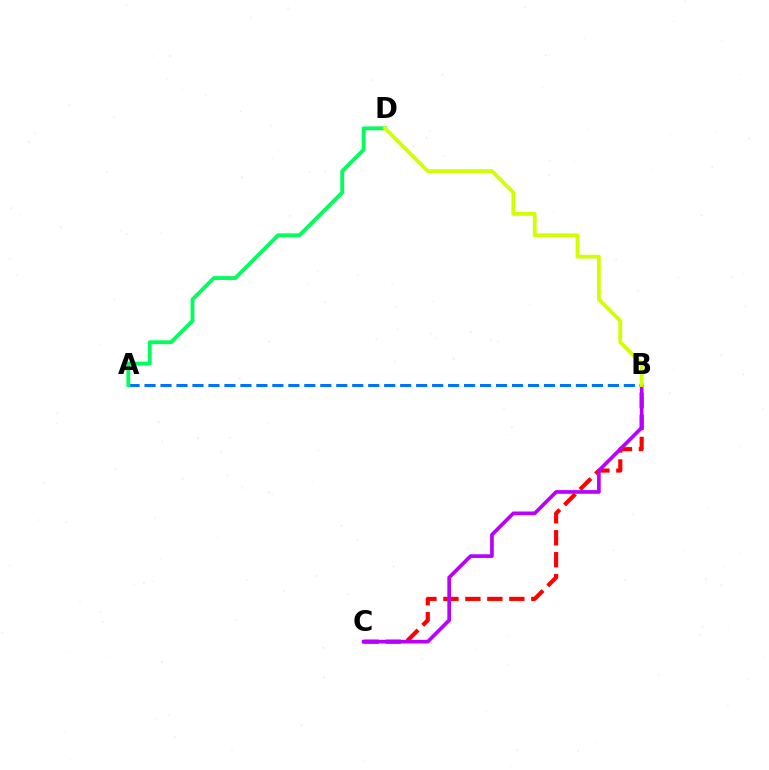{('B', 'C'): [{'color': '#ff0000', 'line_style': 'dashed', 'thickness': 2.99}, {'color': '#b900ff', 'line_style': 'solid', 'thickness': 2.65}], ('A', 'B'): [{'color': '#0074ff', 'line_style': 'dashed', 'thickness': 2.17}], ('A', 'D'): [{'color': '#00ff5c', 'line_style': 'solid', 'thickness': 2.77}], ('B', 'D'): [{'color': '#d1ff00', 'line_style': 'solid', 'thickness': 2.73}]}